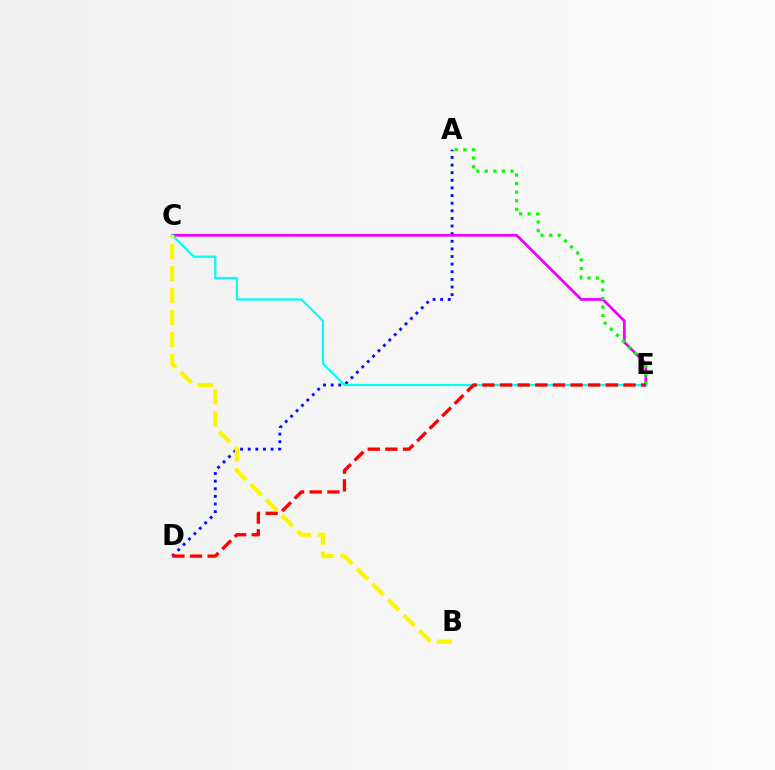{('A', 'D'): [{'color': '#0010ff', 'line_style': 'dotted', 'thickness': 2.07}], ('C', 'E'): [{'color': '#ee00ff', 'line_style': 'solid', 'thickness': 1.98}, {'color': '#00fff6', 'line_style': 'solid', 'thickness': 1.59}], ('A', 'E'): [{'color': '#08ff00', 'line_style': 'dotted', 'thickness': 2.33}], ('D', 'E'): [{'color': '#ff0000', 'line_style': 'dashed', 'thickness': 2.4}], ('B', 'C'): [{'color': '#fcf500', 'line_style': 'dashed', 'thickness': 2.98}]}